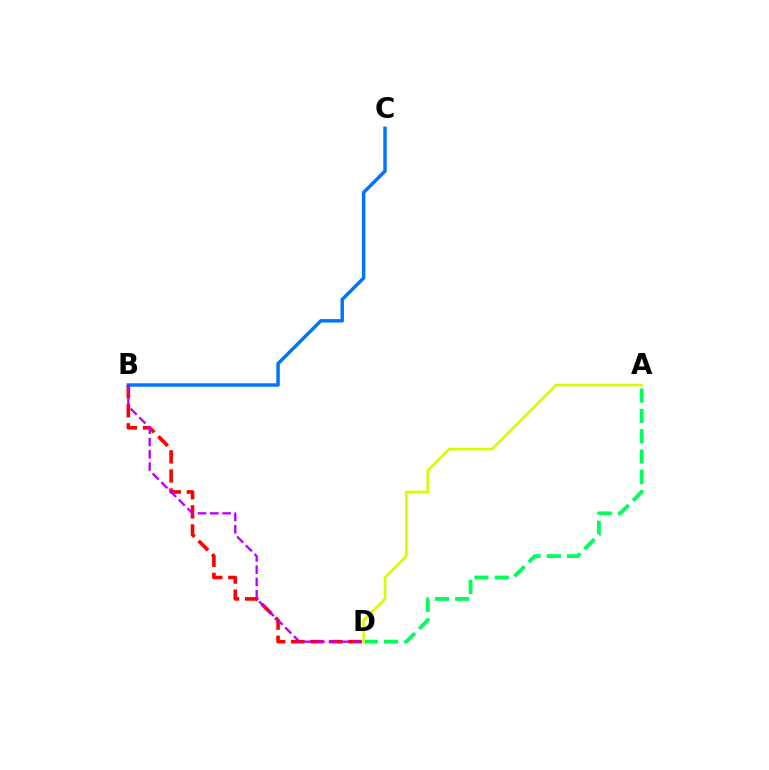{('B', 'C'): [{'color': '#0074ff', 'line_style': 'solid', 'thickness': 2.49}], ('A', 'D'): [{'color': '#00ff5c', 'line_style': 'dashed', 'thickness': 2.76}, {'color': '#d1ff00', 'line_style': 'solid', 'thickness': 1.88}], ('B', 'D'): [{'color': '#ff0000', 'line_style': 'dashed', 'thickness': 2.59}, {'color': '#b900ff', 'line_style': 'dashed', 'thickness': 1.67}]}